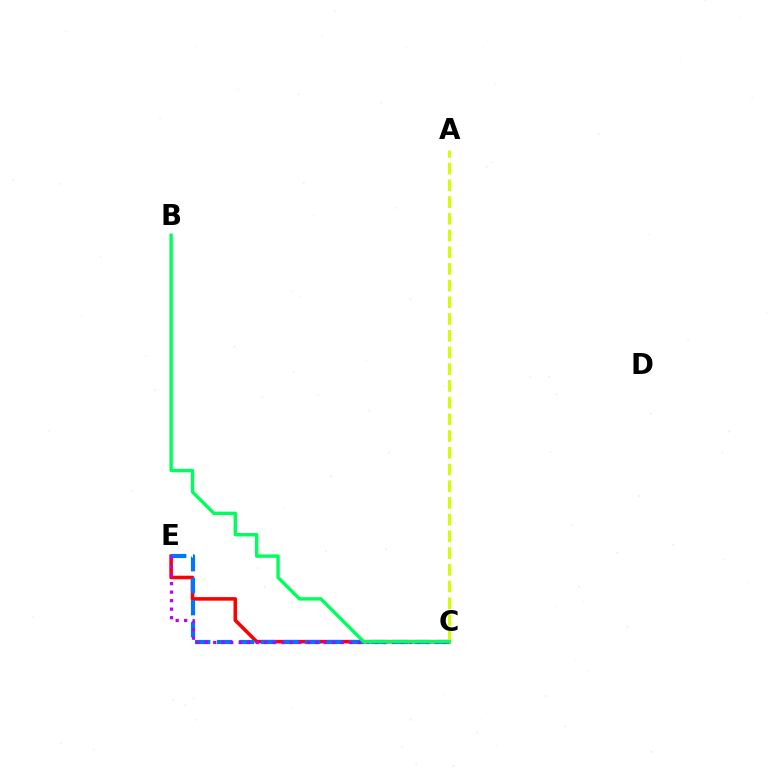{('C', 'E'): [{'color': '#ff0000', 'line_style': 'solid', 'thickness': 2.57}, {'color': '#0074ff', 'line_style': 'dashed', 'thickness': 2.99}, {'color': '#b900ff', 'line_style': 'dotted', 'thickness': 2.31}], ('A', 'C'): [{'color': '#d1ff00', 'line_style': 'dashed', 'thickness': 2.27}], ('B', 'C'): [{'color': '#00ff5c', 'line_style': 'solid', 'thickness': 2.44}]}